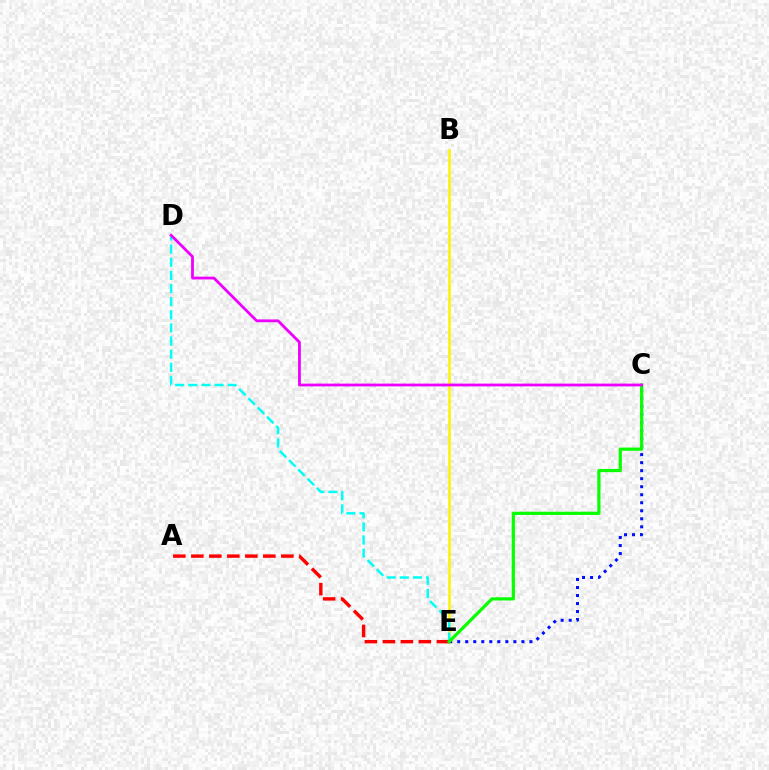{('B', 'E'): [{'color': '#fcf500', 'line_style': 'solid', 'thickness': 1.83}], ('C', 'E'): [{'color': '#0010ff', 'line_style': 'dotted', 'thickness': 2.18}, {'color': '#08ff00', 'line_style': 'solid', 'thickness': 2.3}], ('D', 'E'): [{'color': '#00fff6', 'line_style': 'dashed', 'thickness': 1.78}], ('A', 'E'): [{'color': '#ff0000', 'line_style': 'dashed', 'thickness': 2.45}], ('C', 'D'): [{'color': '#ee00ff', 'line_style': 'solid', 'thickness': 2.01}]}